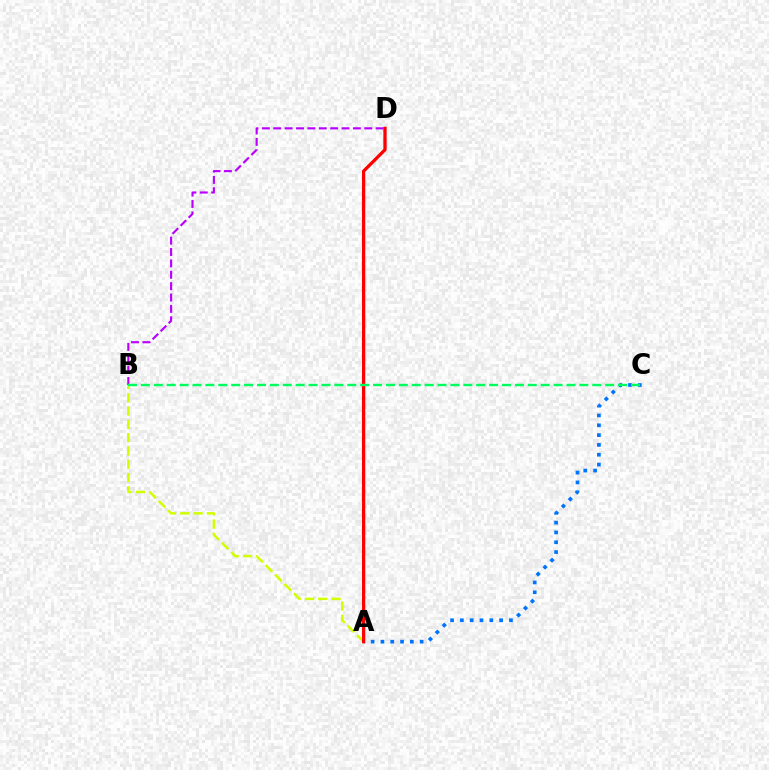{('A', 'B'): [{'color': '#d1ff00', 'line_style': 'dashed', 'thickness': 1.8}], ('A', 'C'): [{'color': '#0074ff', 'line_style': 'dotted', 'thickness': 2.67}], ('A', 'D'): [{'color': '#ff0000', 'line_style': 'solid', 'thickness': 2.36}], ('B', 'D'): [{'color': '#b900ff', 'line_style': 'dashed', 'thickness': 1.55}], ('B', 'C'): [{'color': '#00ff5c', 'line_style': 'dashed', 'thickness': 1.75}]}